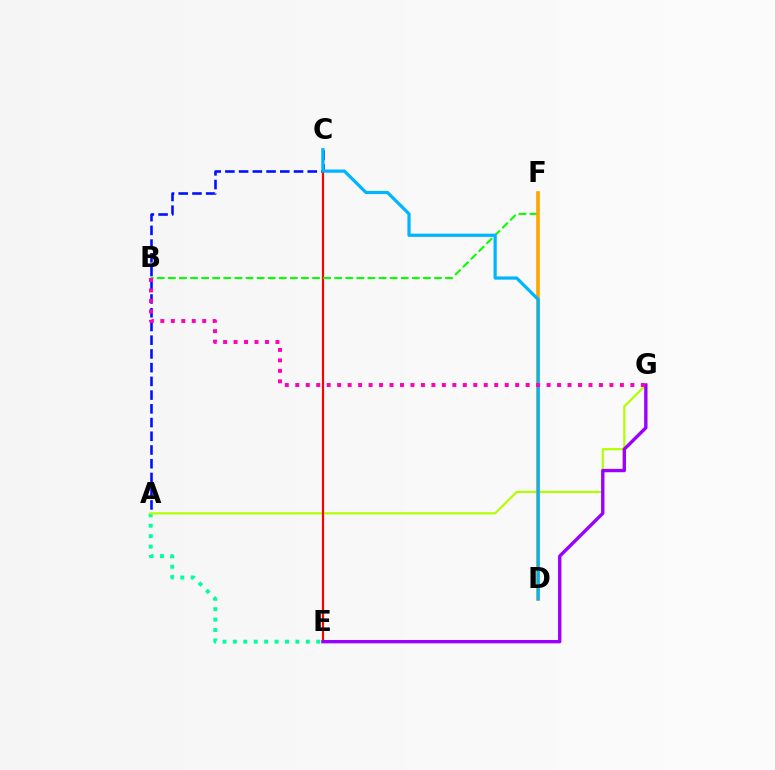{('A', 'E'): [{'color': '#00ff9d', 'line_style': 'dotted', 'thickness': 2.83}], ('A', 'C'): [{'color': '#0010ff', 'line_style': 'dashed', 'thickness': 1.86}], ('A', 'G'): [{'color': '#b3ff00', 'line_style': 'solid', 'thickness': 1.59}], ('C', 'E'): [{'color': '#ff0000', 'line_style': 'solid', 'thickness': 1.57}], ('B', 'F'): [{'color': '#08ff00', 'line_style': 'dashed', 'thickness': 1.51}], ('E', 'G'): [{'color': '#9b00ff', 'line_style': 'solid', 'thickness': 2.41}], ('D', 'F'): [{'color': '#ffa500', 'line_style': 'solid', 'thickness': 2.62}], ('C', 'D'): [{'color': '#00b5ff', 'line_style': 'solid', 'thickness': 2.32}], ('B', 'G'): [{'color': '#ff00bd', 'line_style': 'dotted', 'thickness': 2.84}]}